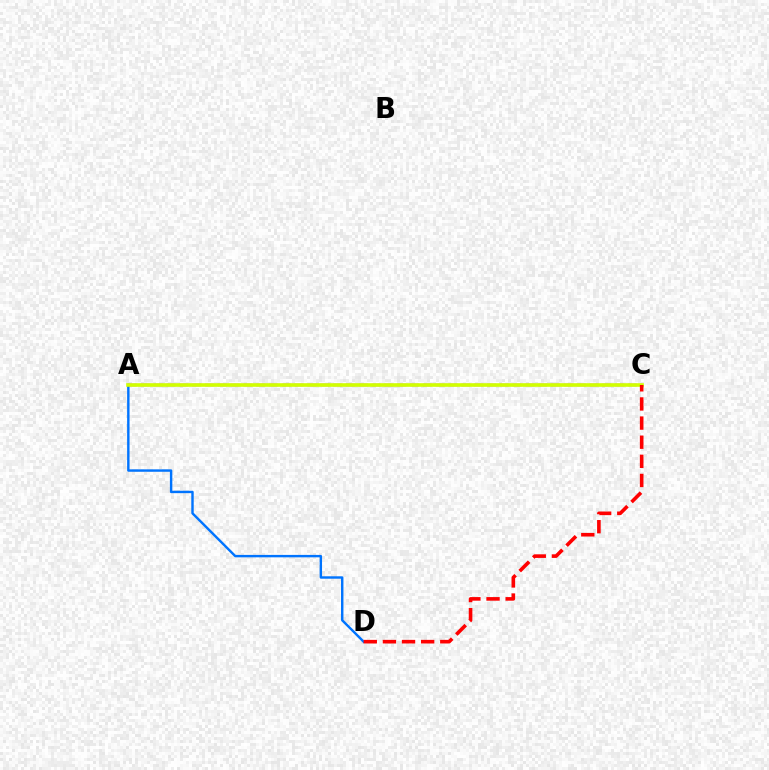{('A', 'C'): [{'color': '#00ff5c', 'line_style': 'dotted', 'thickness': 1.51}, {'color': '#b900ff', 'line_style': 'dashed', 'thickness': 1.74}, {'color': '#d1ff00', 'line_style': 'solid', 'thickness': 2.59}], ('A', 'D'): [{'color': '#0074ff', 'line_style': 'solid', 'thickness': 1.74}], ('C', 'D'): [{'color': '#ff0000', 'line_style': 'dashed', 'thickness': 2.6}]}